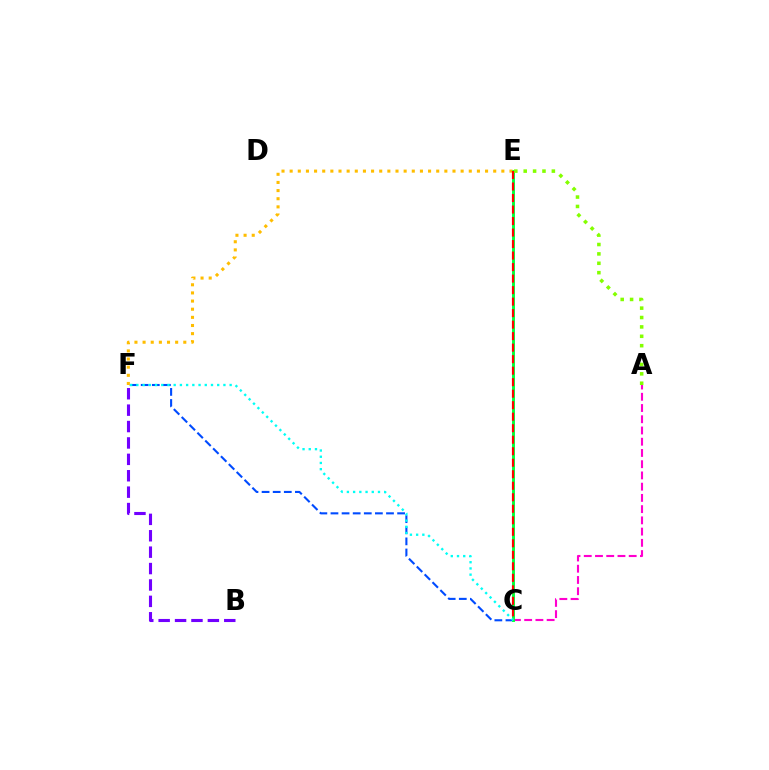{('C', 'F'): [{'color': '#004bff', 'line_style': 'dashed', 'thickness': 1.51}, {'color': '#00fff6', 'line_style': 'dotted', 'thickness': 1.69}], ('B', 'F'): [{'color': '#7200ff', 'line_style': 'dashed', 'thickness': 2.23}], ('A', 'C'): [{'color': '#ff00cf', 'line_style': 'dashed', 'thickness': 1.53}], ('C', 'E'): [{'color': '#00ff39', 'line_style': 'solid', 'thickness': 2.09}, {'color': '#ff0000', 'line_style': 'dashed', 'thickness': 1.56}], ('E', 'F'): [{'color': '#ffbd00', 'line_style': 'dotted', 'thickness': 2.21}], ('A', 'E'): [{'color': '#84ff00', 'line_style': 'dotted', 'thickness': 2.55}]}